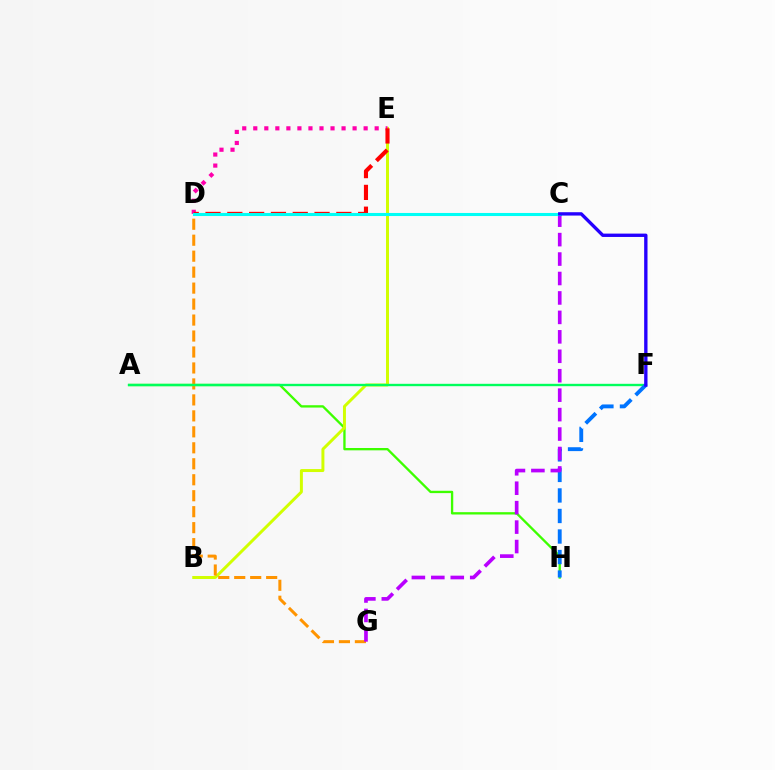{('A', 'H'): [{'color': '#3dff00', 'line_style': 'solid', 'thickness': 1.68}], ('B', 'E'): [{'color': '#d1ff00', 'line_style': 'solid', 'thickness': 2.14}], ('D', 'G'): [{'color': '#ff9400', 'line_style': 'dashed', 'thickness': 2.17}], ('A', 'F'): [{'color': '#00ff5c', 'line_style': 'solid', 'thickness': 1.71}], ('D', 'E'): [{'color': '#ff00ac', 'line_style': 'dotted', 'thickness': 3.0}, {'color': '#ff0000', 'line_style': 'dashed', 'thickness': 2.96}], ('F', 'H'): [{'color': '#0074ff', 'line_style': 'dashed', 'thickness': 2.79}], ('C', 'G'): [{'color': '#b900ff', 'line_style': 'dashed', 'thickness': 2.64}], ('C', 'D'): [{'color': '#00fff6', 'line_style': 'solid', 'thickness': 2.21}], ('C', 'F'): [{'color': '#2500ff', 'line_style': 'solid', 'thickness': 2.41}]}